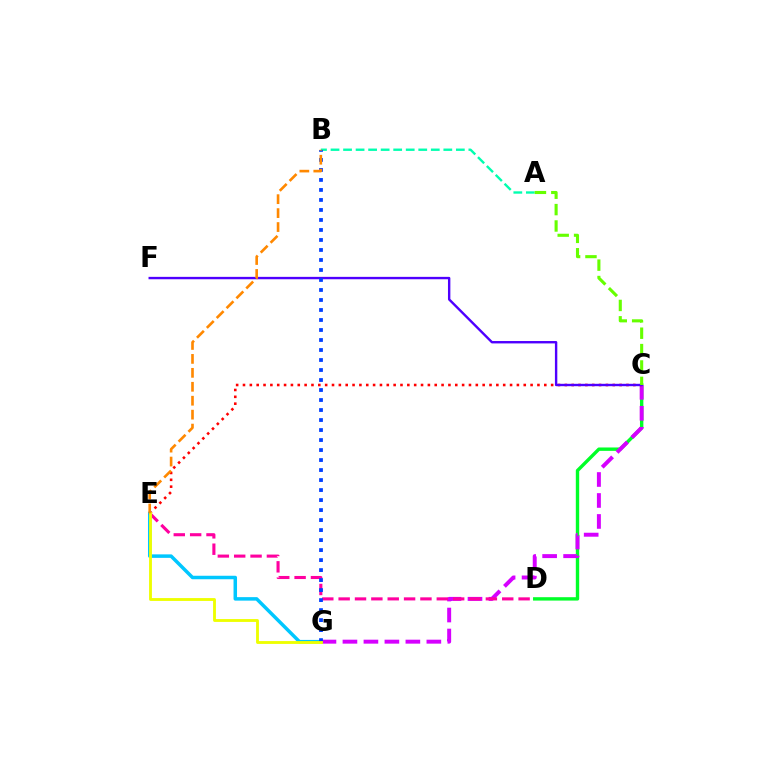{('A', 'B'): [{'color': '#00ffaf', 'line_style': 'dashed', 'thickness': 1.7}], ('C', 'D'): [{'color': '#00ff27', 'line_style': 'solid', 'thickness': 2.44}], ('C', 'G'): [{'color': '#d600ff', 'line_style': 'dashed', 'thickness': 2.85}], ('E', 'G'): [{'color': '#00c7ff', 'line_style': 'solid', 'thickness': 2.52}, {'color': '#eeff00', 'line_style': 'solid', 'thickness': 2.05}], ('C', 'E'): [{'color': '#ff0000', 'line_style': 'dotted', 'thickness': 1.86}], ('C', 'F'): [{'color': '#4f00ff', 'line_style': 'solid', 'thickness': 1.72}], ('D', 'E'): [{'color': '#ff00a0', 'line_style': 'dashed', 'thickness': 2.22}], ('B', 'G'): [{'color': '#003fff', 'line_style': 'dotted', 'thickness': 2.72}], ('A', 'C'): [{'color': '#66ff00', 'line_style': 'dashed', 'thickness': 2.23}], ('B', 'E'): [{'color': '#ff8800', 'line_style': 'dashed', 'thickness': 1.89}]}